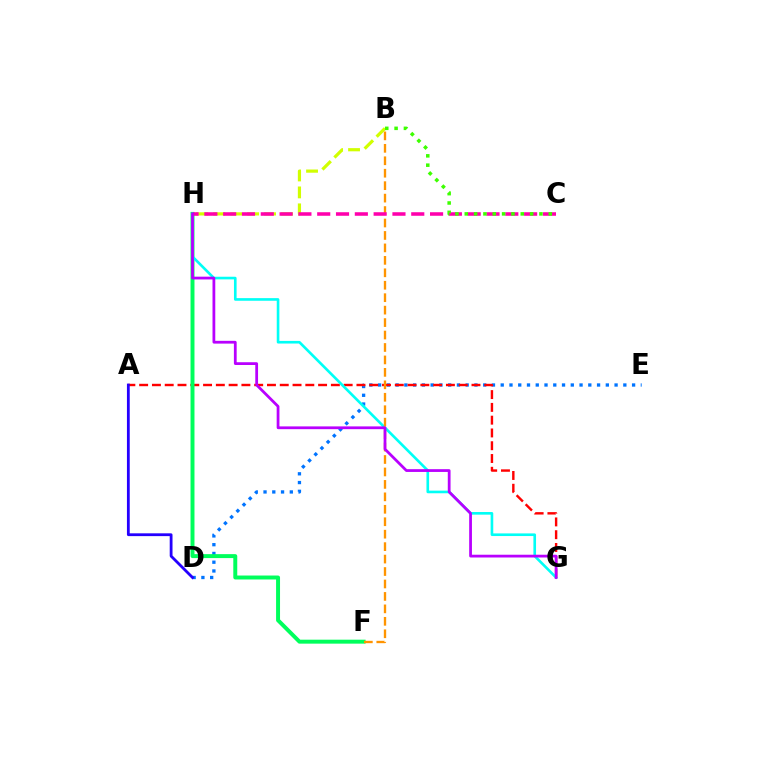{('B', 'H'): [{'color': '#d1ff00', 'line_style': 'dashed', 'thickness': 2.3}], ('D', 'E'): [{'color': '#0074ff', 'line_style': 'dotted', 'thickness': 2.38}], ('A', 'G'): [{'color': '#ff0000', 'line_style': 'dashed', 'thickness': 1.74}], ('F', 'H'): [{'color': '#00ff5c', 'line_style': 'solid', 'thickness': 2.85}], ('G', 'H'): [{'color': '#00fff6', 'line_style': 'solid', 'thickness': 1.89}, {'color': '#b900ff', 'line_style': 'solid', 'thickness': 1.99}], ('B', 'F'): [{'color': '#ff9400', 'line_style': 'dashed', 'thickness': 1.69}], ('C', 'H'): [{'color': '#ff00ac', 'line_style': 'dashed', 'thickness': 2.56}], ('B', 'C'): [{'color': '#3dff00', 'line_style': 'dotted', 'thickness': 2.54}], ('A', 'D'): [{'color': '#2500ff', 'line_style': 'solid', 'thickness': 2.02}]}